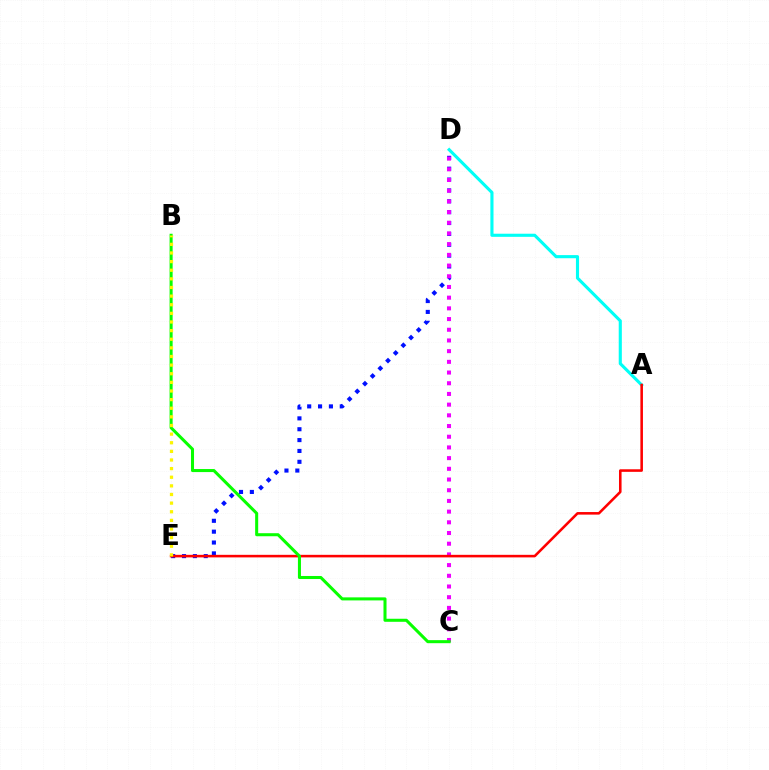{('A', 'D'): [{'color': '#00fff6', 'line_style': 'solid', 'thickness': 2.25}], ('D', 'E'): [{'color': '#0010ff', 'line_style': 'dotted', 'thickness': 2.95}], ('C', 'D'): [{'color': '#ee00ff', 'line_style': 'dotted', 'thickness': 2.91}], ('A', 'E'): [{'color': '#ff0000', 'line_style': 'solid', 'thickness': 1.85}], ('B', 'C'): [{'color': '#08ff00', 'line_style': 'solid', 'thickness': 2.19}], ('B', 'E'): [{'color': '#fcf500', 'line_style': 'dotted', 'thickness': 2.34}]}